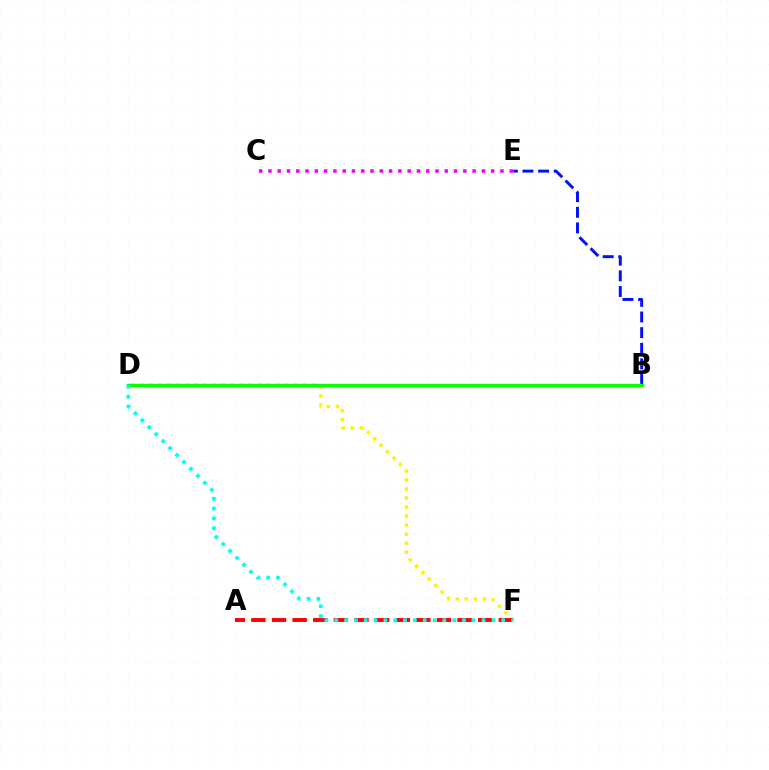{('D', 'F'): [{'color': '#fcf500', 'line_style': 'dotted', 'thickness': 2.46}, {'color': '#00fff6', 'line_style': 'dotted', 'thickness': 2.67}], ('A', 'F'): [{'color': '#ff0000', 'line_style': 'dashed', 'thickness': 2.8}], ('B', 'E'): [{'color': '#0010ff', 'line_style': 'dashed', 'thickness': 2.12}], ('C', 'E'): [{'color': '#ee00ff', 'line_style': 'dotted', 'thickness': 2.52}], ('B', 'D'): [{'color': '#08ff00', 'line_style': 'solid', 'thickness': 2.45}]}